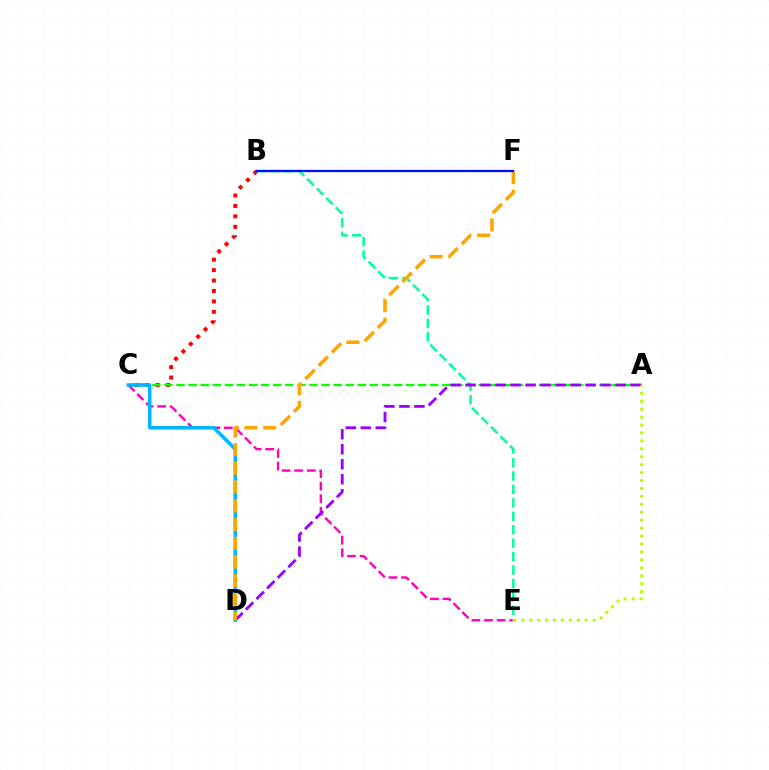{('B', 'C'): [{'color': '#ff0000', 'line_style': 'dotted', 'thickness': 2.83}], ('C', 'E'): [{'color': '#ff00bd', 'line_style': 'dashed', 'thickness': 1.71}], ('B', 'E'): [{'color': '#00ff9d', 'line_style': 'dashed', 'thickness': 1.82}], ('A', 'C'): [{'color': '#08ff00', 'line_style': 'dashed', 'thickness': 1.64}], ('A', 'D'): [{'color': '#9b00ff', 'line_style': 'dashed', 'thickness': 2.04}], ('C', 'D'): [{'color': '#00b5ff', 'line_style': 'solid', 'thickness': 2.53}], ('D', 'F'): [{'color': '#ffa500', 'line_style': 'dashed', 'thickness': 2.55}], ('A', 'E'): [{'color': '#b3ff00', 'line_style': 'dotted', 'thickness': 2.16}], ('B', 'F'): [{'color': '#0010ff', 'line_style': 'solid', 'thickness': 1.65}]}